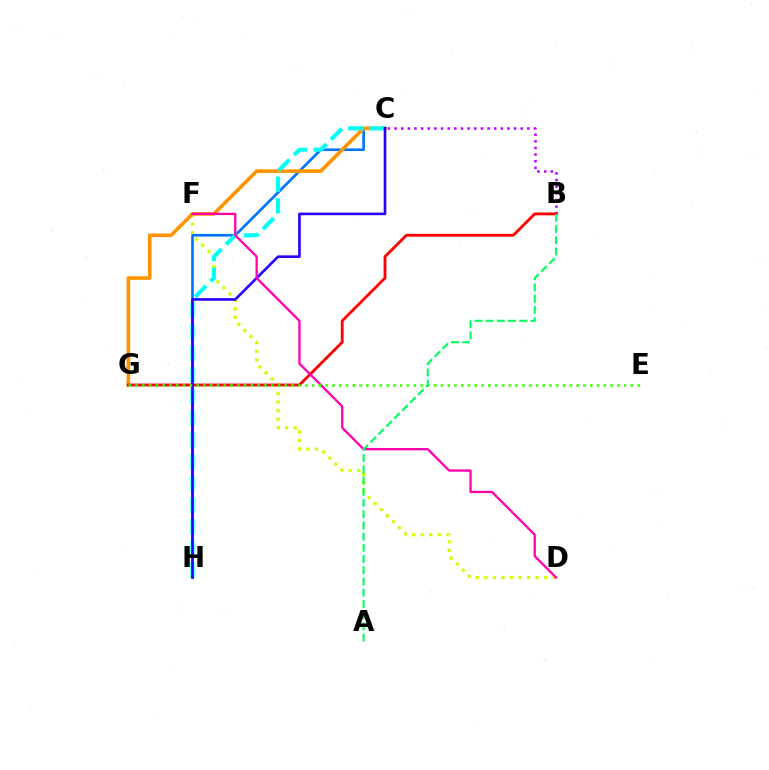{('D', 'F'): [{'color': '#d1ff00', 'line_style': 'dotted', 'thickness': 2.32}, {'color': '#ff00ac', 'line_style': 'solid', 'thickness': 1.65}], ('C', 'H'): [{'color': '#0074ff', 'line_style': 'solid', 'thickness': 1.91}, {'color': '#00fff6', 'line_style': 'dashed', 'thickness': 2.95}, {'color': '#2500ff', 'line_style': 'solid', 'thickness': 1.89}], ('B', 'C'): [{'color': '#b900ff', 'line_style': 'dotted', 'thickness': 1.8}], ('C', 'G'): [{'color': '#ff9400', 'line_style': 'solid', 'thickness': 2.61}], ('B', 'G'): [{'color': '#ff0000', 'line_style': 'solid', 'thickness': 2.04}], ('E', 'G'): [{'color': '#3dff00', 'line_style': 'dotted', 'thickness': 1.84}], ('A', 'B'): [{'color': '#00ff5c', 'line_style': 'dashed', 'thickness': 1.52}]}